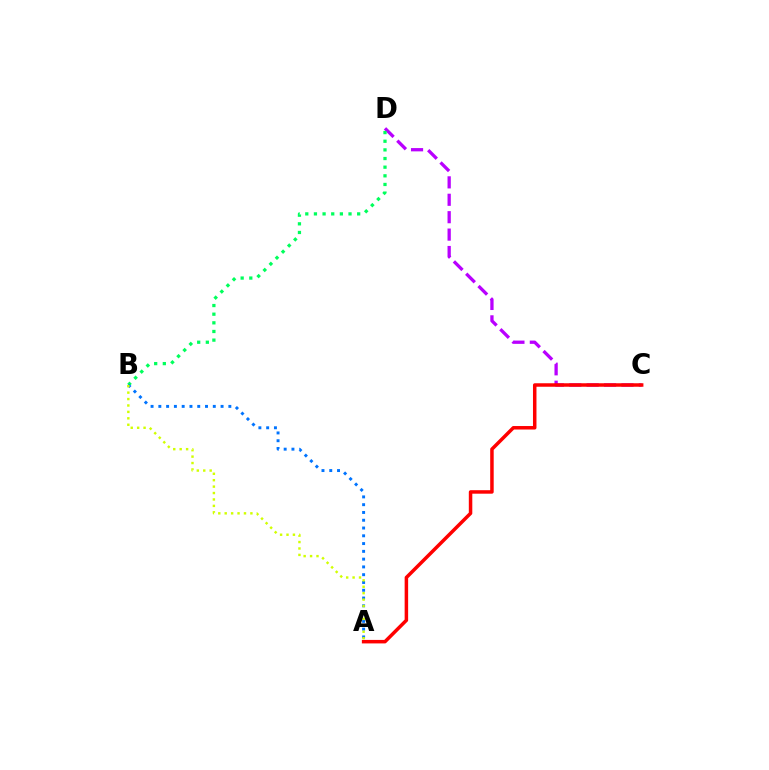{('C', 'D'): [{'color': '#b900ff', 'line_style': 'dashed', 'thickness': 2.37}], ('A', 'C'): [{'color': '#ff0000', 'line_style': 'solid', 'thickness': 2.52}], ('B', 'D'): [{'color': '#00ff5c', 'line_style': 'dotted', 'thickness': 2.35}], ('A', 'B'): [{'color': '#0074ff', 'line_style': 'dotted', 'thickness': 2.11}, {'color': '#d1ff00', 'line_style': 'dotted', 'thickness': 1.75}]}